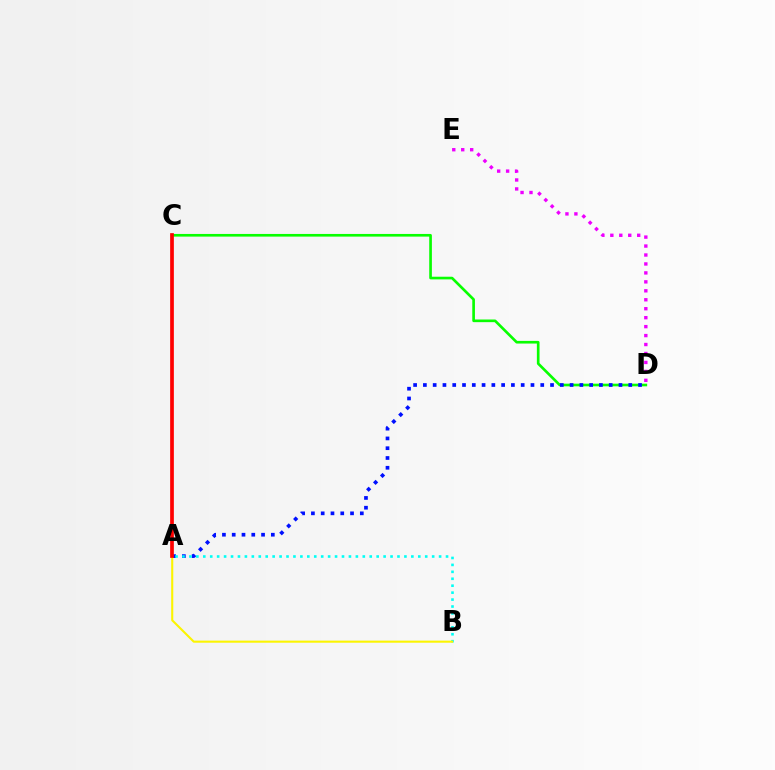{('C', 'D'): [{'color': '#08ff00', 'line_style': 'solid', 'thickness': 1.91}], ('A', 'D'): [{'color': '#0010ff', 'line_style': 'dotted', 'thickness': 2.66}], ('A', 'B'): [{'color': '#00fff6', 'line_style': 'dotted', 'thickness': 1.88}, {'color': '#fcf500', 'line_style': 'solid', 'thickness': 1.51}], ('D', 'E'): [{'color': '#ee00ff', 'line_style': 'dotted', 'thickness': 2.43}], ('A', 'C'): [{'color': '#ff0000', 'line_style': 'solid', 'thickness': 2.67}]}